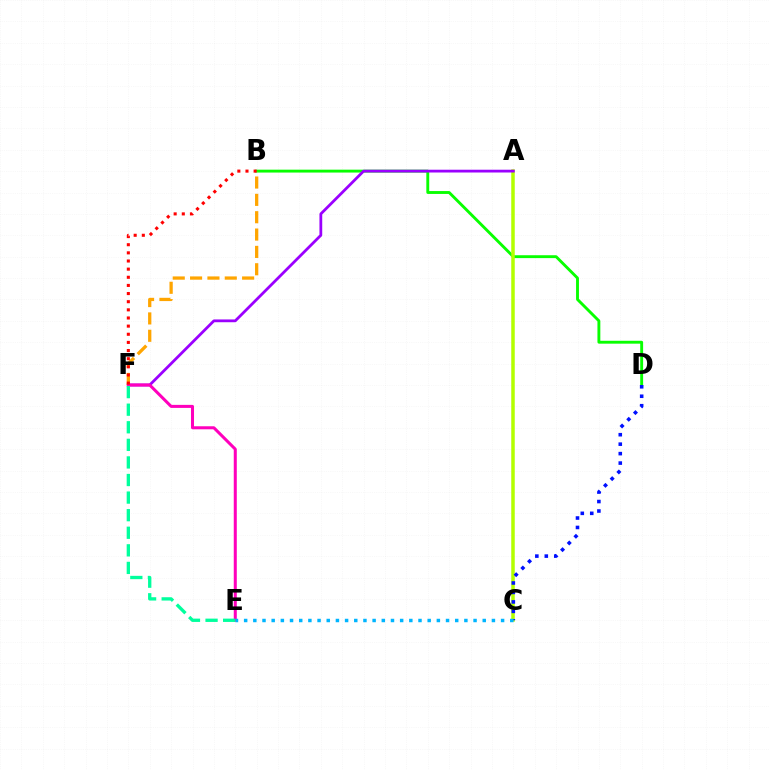{('B', 'D'): [{'color': '#08ff00', 'line_style': 'solid', 'thickness': 2.08}], ('B', 'F'): [{'color': '#ffa500', 'line_style': 'dashed', 'thickness': 2.36}, {'color': '#ff0000', 'line_style': 'dotted', 'thickness': 2.21}], ('A', 'C'): [{'color': '#b3ff00', 'line_style': 'solid', 'thickness': 2.53}], ('A', 'F'): [{'color': '#9b00ff', 'line_style': 'solid', 'thickness': 2.01}], ('C', 'D'): [{'color': '#0010ff', 'line_style': 'dotted', 'thickness': 2.57}], ('E', 'F'): [{'color': '#ff00bd', 'line_style': 'solid', 'thickness': 2.18}, {'color': '#00ff9d', 'line_style': 'dashed', 'thickness': 2.39}], ('C', 'E'): [{'color': '#00b5ff', 'line_style': 'dotted', 'thickness': 2.49}]}